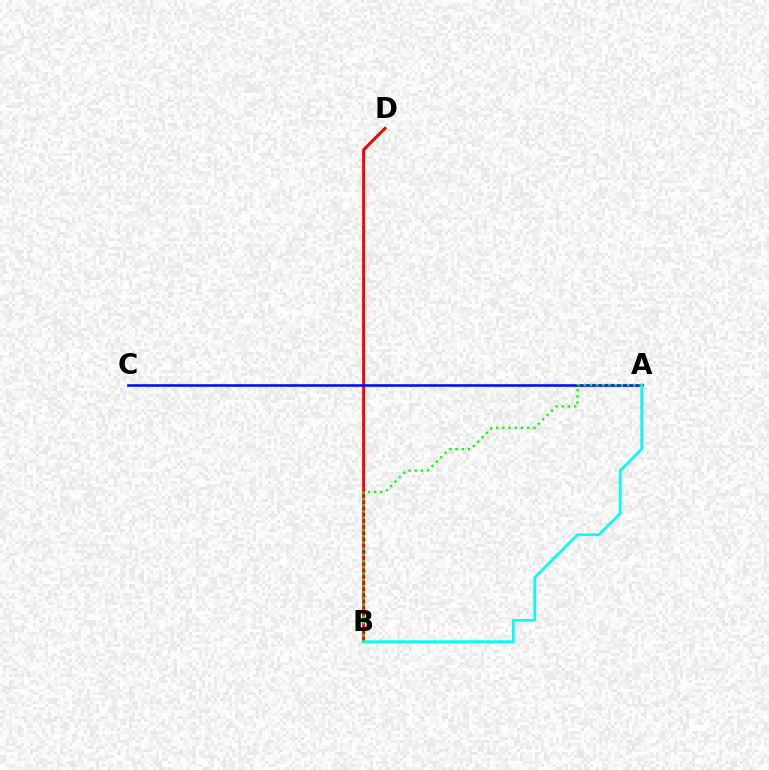{('B', 'D'): [{'color': '#fcf500', 'line_style': 'dotted', 'thickness': 1.73}, {'color': '#ee00ff', 'line_style': 'dotted', 'thickness': 1.8}, {'color': '#ff0000', 'line_style': 'solid', 'thickness': 2.07}], ('A', 'C'): [{'color': '#0010ff', 'line_style': 'solid', 'thickness': 1.88}], ('A', 'B'): [{'color': '#00fff6', 'line_style': 'solid', 'thickness': 1.95}, {'color': '#08ff00', 'line_style': 'dotted', 'thickness': 1.68}]}